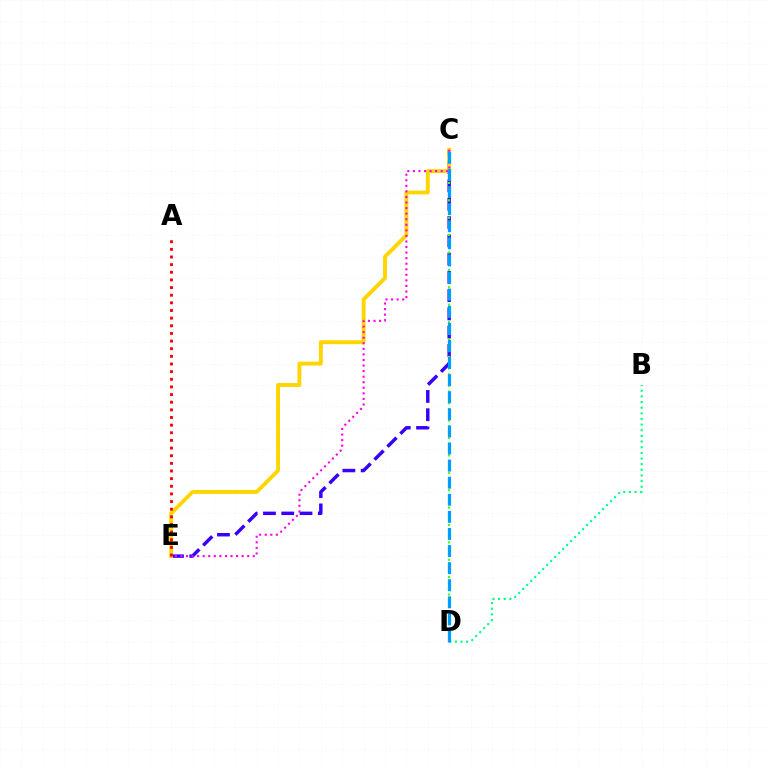{('C', 'E'): [{'color': '#3700ff', 'line_style': 'dashed', 'thickness': 2.48}, {'color': '#ffd500', 'line_style': 'solid', 'thickness': 2.79}, {'color': '#ff00ed', 'line_style': 'dotted', 'thickness': 1.51}], ('C', 'D'): [{'color': '#4fff00', 'line_style': 'dotted', 'thickness': 1.58}, {'color': '#009eff', 'line_style': 'dashed', 'thickness': 2.32}], ('B', 'D'): [{'color': '#00ff86', 'line_style': 'dotted', 'thickness': 1.53}], ('A', 'E'): [{'color': '#ff0000', 'line_style': 'dotted', 'thickness': 2.08}]}